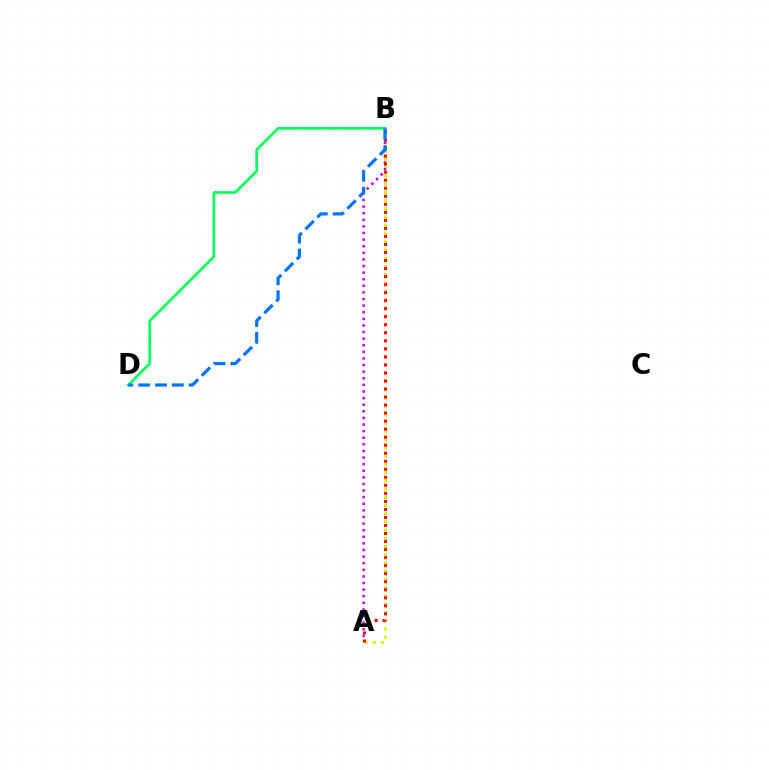{('A', 'B'): [{'color': '#d1ff00', 'line_style': 'dotted', 'thickness': 2.24}, {'color': '#b900ff', 'line_style': 'dotted', 'thickness': 1.79}, {'color': '#ff0000', 'line_style': 'dotted', 'thickness': 2.18}], ('B', 'D'): [{'color': '#00ff5c', 'line_style': 'solid', 'thickness': 1.93}, {'color': '#0074ff', 'line_style': 'dashed', 'thickness': 2.29}]}